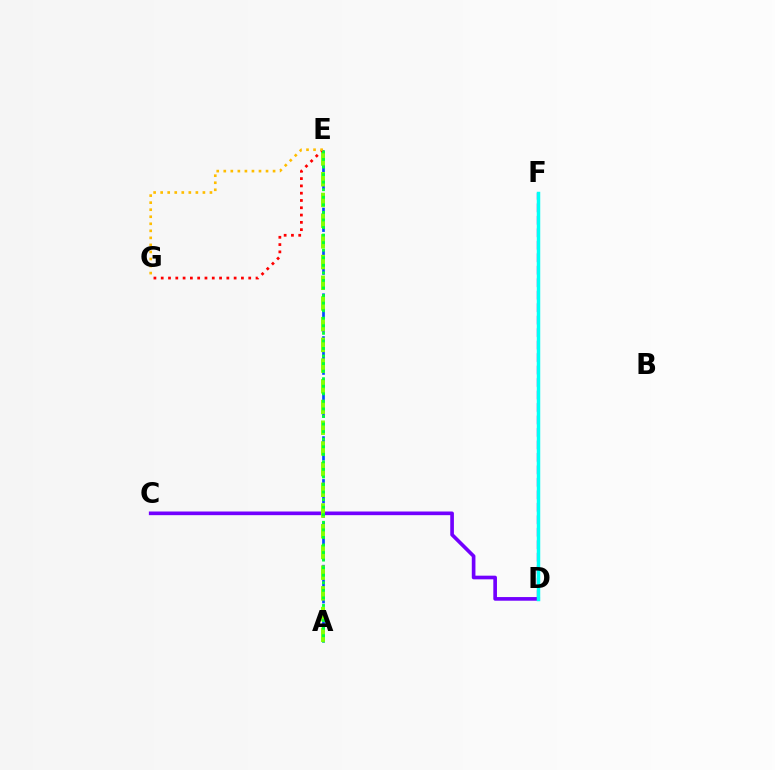{('D', 'F'): [{'color': '#ff00cf', 'line_style': 'dashed', 'thickness': 1.7}, {'color': '#00fff6', 'line_style': 'solid', 'thickness': 2.5}], ('C', 'D'): [{'color': '#7200ff', 'line_style': 'solid', 'thickness': 2.63}], ('A', 'E'): [{'color': '#004bff', 'line_style': 'dashed', 'thickness': 1.94}, {'color': '#84ff00', 'line_style': 'dashed', 'thickness': 2.81}, {'color': '#00ff39', 'line_style': 'dotted', 'thickness': 2.05}], ('E', 'G'): [{'color': '#ff0000', 'line_style': 'dotted', 'thickness': 1.98}, {'color': '#ffbd00', 'line_style': 'dotted', 'thickness': 1.91}]}